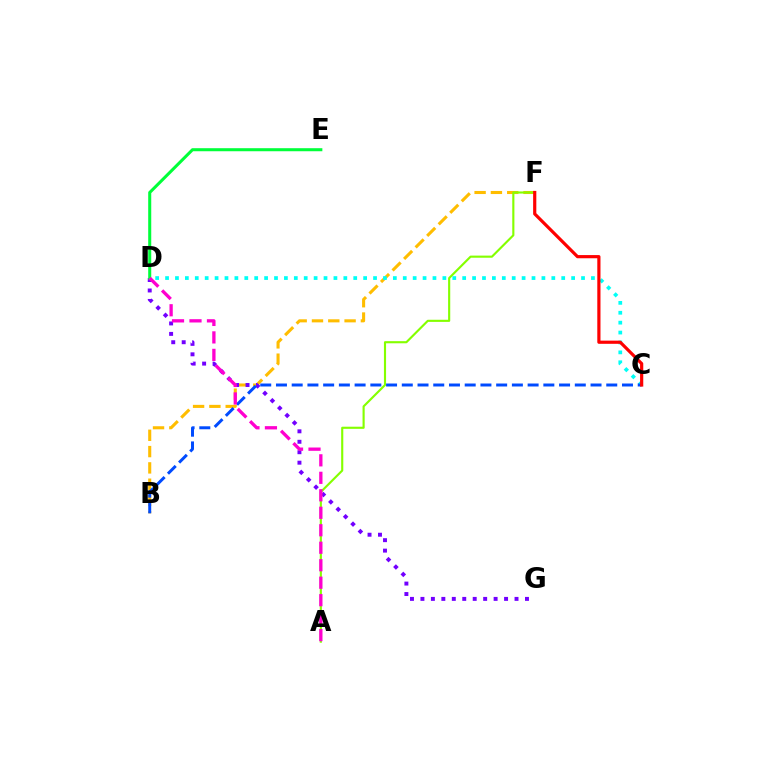{('B', 'F'): [{'color': '#ffbd00', 'line_style': 'dashed', 'thickness': 2.22}], ('C', 'D'): [{'color': '#00fff6', 'line_style': 'dotted', 'thickness': 2.69}], ('A', 'F'): [{'color': '#84ff00', 'line_style': 'solid', 'thickness': 1.54}], ('D', 'G'): [{'color': '#7200ff', 'line_style': 'dotted', 'thickness': 2.84}], ('D', 'E'): [{'color': '#00ff39', 'line_style': 'solid', 'thickness': 2.19}], ('B', 'C'): [{'color': '#004bff', 'line_style': 'dashed', 'thickness': 2.14}], ('A', 'D'): [{'color': '#ff00cf', 'line_style': 'dashed', 'thickness': 2.37}], ('C', 'F'): [{'color': '#ff0000', 'line_style': 'solid', 'thickness': 2.3}]}